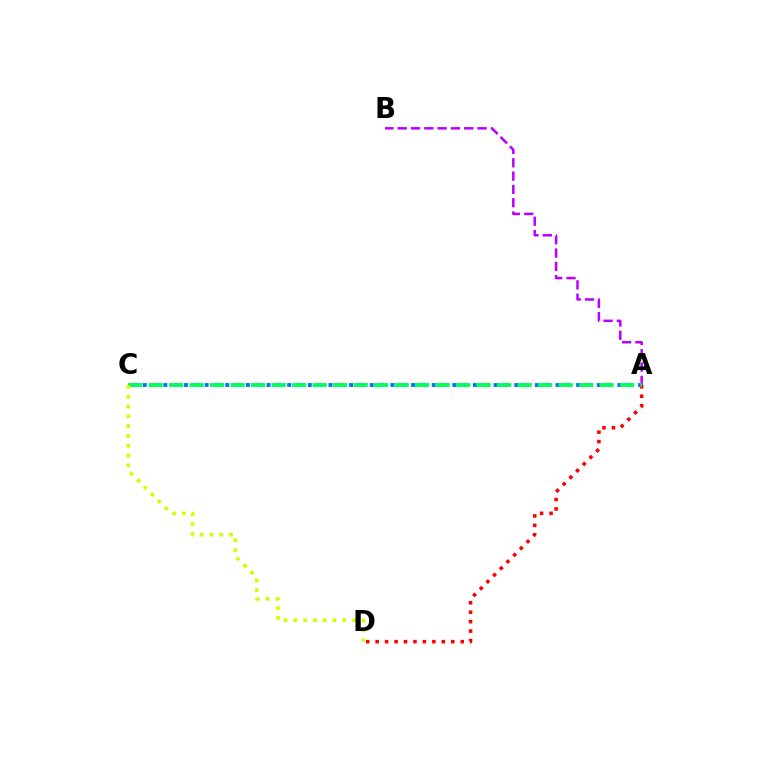{('A', 'C'): [{'color': '#0074ff', 'line_style': 'dotted', 'thickness': 2.8}, {'color': '#00ff5c', 'line_style': 'dashed', 'thickness': 2.78}], ('A', 'D'): [{'color': '#ff0000', 'line_style': 'dotted', 'thickness': 2.57}], ('A', 'B'): [{'color': '#b900ff', 'line_style': 'dashed', 'thickness': 1.81}], ('C', 'D'): [{'color': '#d1ff00', 'line_style': 'dotted', 'thickness': 2.66}]}